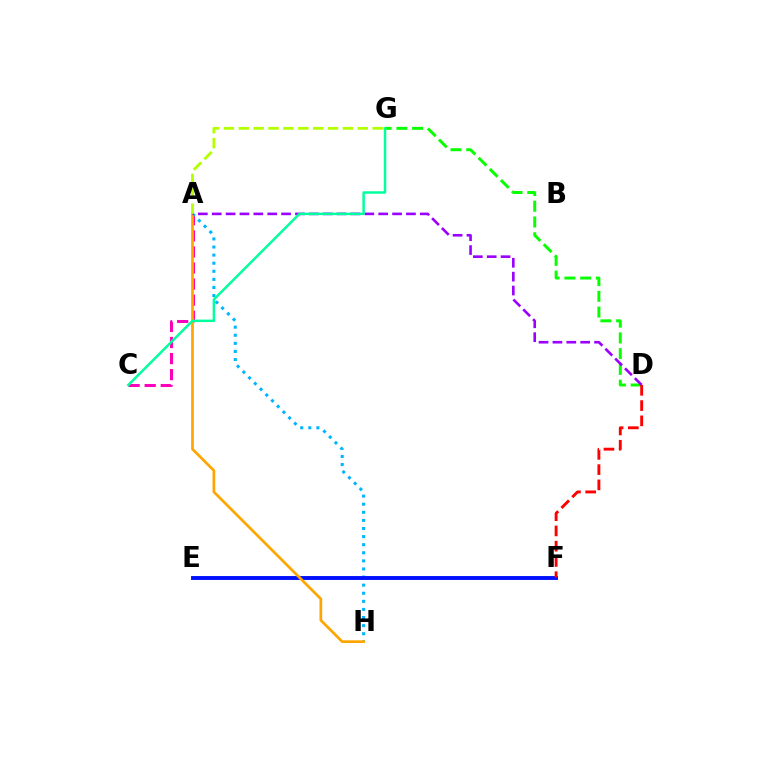{('A', 'C'): [{'color': '#ff00bd', 'line_style': 'dashed', 'thickness': 2.18}], ('A', 'H'): [{'color': '#00b5ff', 'line_style': 'dotted', 'thickness': 2.2}, {'color': '#ffa500', 'line_style': 'solid', 'thickness': 1.95}], ('E', 'F'): [{'color': '#0010ff', 'line_style': 'solid', 'thickness': 2.81}], ('D', 'G'): [{'color': '#08ff00', 'line_style': 'dashed', 'thickness': 2.14}], ('A', 'D'): [{'color': '#9b00ff', 'line_style': 'dashed', 'thickness': 1.88}], ('D', 'F'): [{'color': '#ff0000', 'line_style': 'dashed', 'thickness': 2.07}], ('C', 'G'): [{'color': '#00ff9d', 'line_style': 'solid', 'thickness': 1.78}], ('A', 'G'): [{'color': '#b3ff00', 'line_style': 'dashed', 'thickness': 2.02}]}